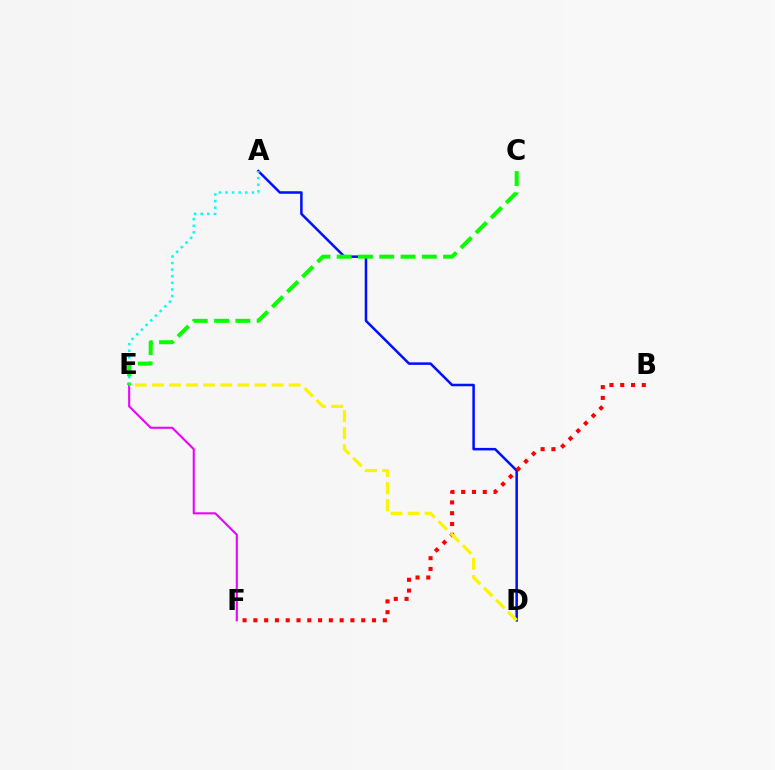{('E', 'F'): [{'color': '#ee00ff', 'line_style': 'solid', 'thickness': 1.51}], ('A', 'D'): [{'color': '#0010ff', 'line_style': 'solid', 'thickness': 1.82}], ('B', 'F'): [{'color': '#ff0000', 'line_style': 'dotted', 'thickness': 2.93}], ('A', 'E'): [{'color': '#00fff6', 'line_style': 'dotted', 'thickness': 1.79}], ('C', 'E'): [{'color': '#08ff00', 'line_style': 'dashed', 'thickness': 2.89}], ('D', 'E'): [{'color': '#fcf500', 'line_style': 'dashed', 'thickness': 2.32}]}